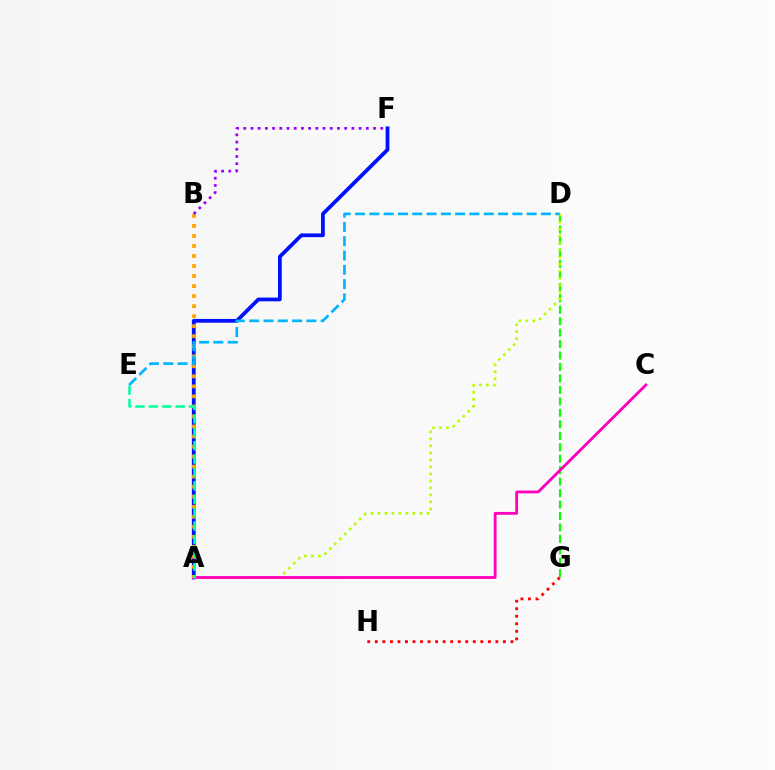{('A', 'F'): [{'color': '#0010ff', 'line_style': 'solid', 'thickness': 2.71}], ('D', 'G'): [{'color': '#08ff00', 'line_style': 'dashed', 'thickness': 1.56}], ('A', 'D'): [{'color': '#b3ff00', 'line_style': 'dotted', 'thickness': 1.9}], ('A', 'C'): [{'color': '#ff00bd', 'line_style': 'solid', 'thickness': 2.04}], ('A', 'B'): [{'color': '#ffa500', 'line_style': 'dotted', 'thickness': 2.72}], ('A', 'E'): [{'color': '#00ff9d', 'line_style': 'dashed', 'thickness': 1.82}], ('D', 'E'): [{'color': '#00b5ff', 'line_style': 'dashed', 'thickness': 1.94}], ('G', 'H'): [{'color': '#ff0000', 'line_style': 'dotted', 'thickness': 2.05}], ('B', 'F'): [{'color': '#9b00ff', 'line_style': 'dotted', 'thickness': 1.96}]}